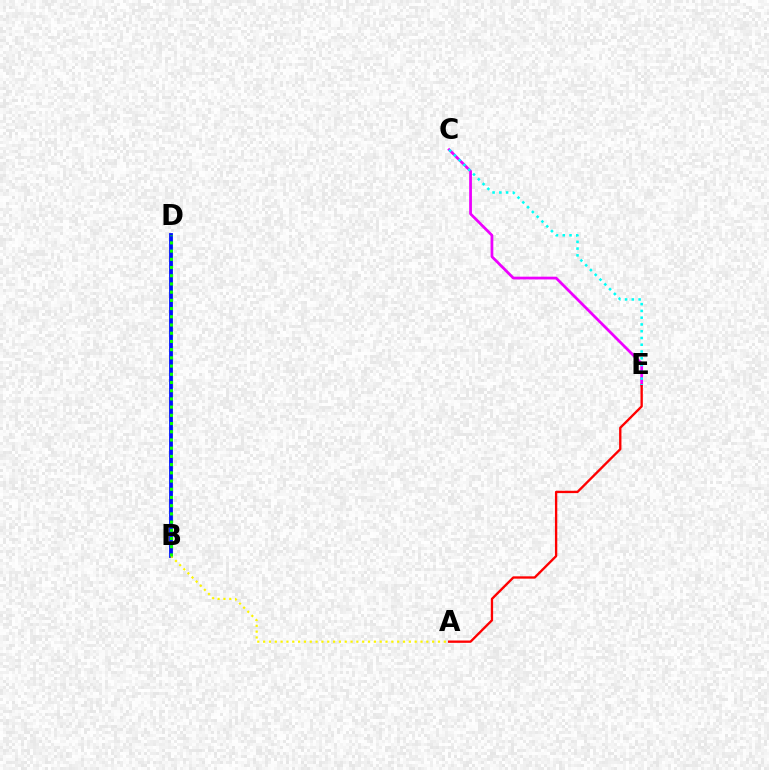{('C', 'E'): [{'color': '#ee00ff', 'line_style': 'solid', 'thickness': 1.99}, {'color': '#00fff6', 'line_style': 'dotted', 'thickness': 1.84}], ('A', 'E'): [{'color': '#ff0000', 'line_style': 'solid', 'thickness': 1.68}], ('B', 'D'): [{'color': '#0010ff', 'line_style': 'solid', 'thickness': 2.75}, {'color': '#08ff00', 'line_style': 'dotted', 'thickness': 2.23}], ('A', 'B'): [{'color': '#fcf500', 'line_style': 'dotted', 'thickness': 1.58}]}